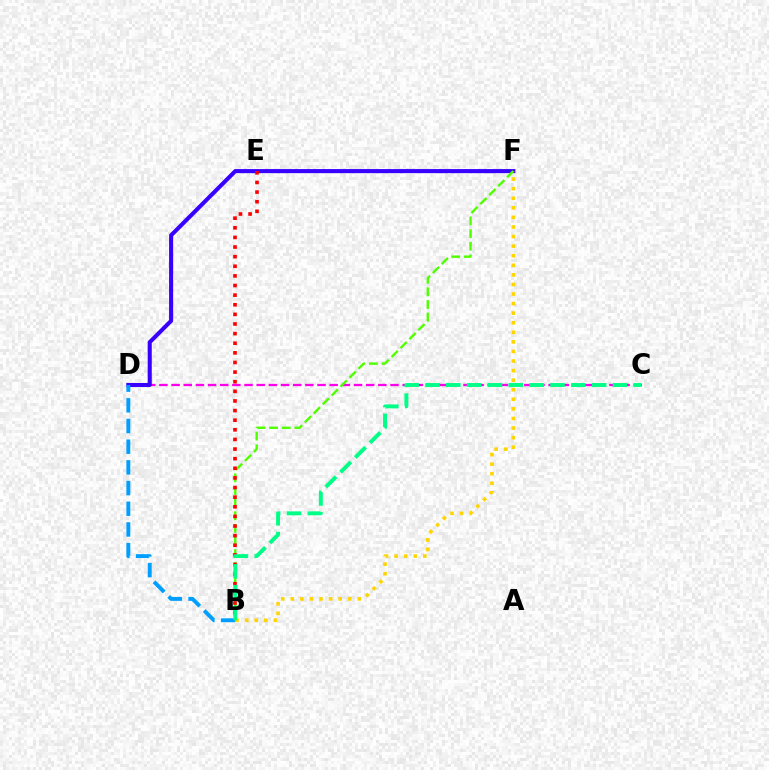{('C', 'D'): [{'color': '#ff00ed', 'line_style': 'dashed', 'thickness': 1.65}], ('D', 'F'): [{'color': '#3700ff', 'line_style': 'solid', 'thickness': 2.93}], ('B', 'F'): [{'color': '#4fff00', 'line_style': 'dashed', 'thickness': 1.72}, {'color': '#ffd500', 'line_style': 'dotted', 'thickness': 2.6}], ('B', 'E'): [{'color': '#ff0000', 'line_style': 'dotted', 'thickness': 2.61}], ('B', 'D'): [{'color': '#009eff', 'line_style': 'dashed', 'thickness': 2.81}], ('B', 'C'): [{'color': '#00ff86', 'line_style': 'dashed', 'thickness': 2.83}]}